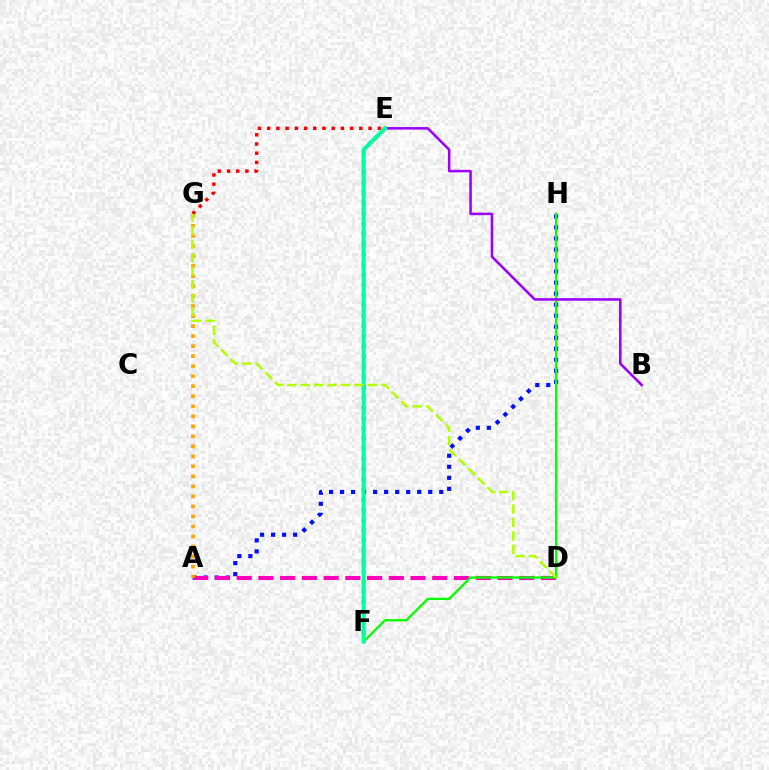{('E', 'F'): [{'color': '#00b5ff', 'line_style': 'dotted', 'thickness': 2.78}, {'color': '#00ff9d', 'line_style': 'solid', 'thickness': 2.83}], ('E', 'G'): [{'color': '#ff0000', 'line_style': 'dotted', 'thickness': 2.5}], ('A', 'H'): [{'color': '#0010ff', 'line_style': 'dotted', 'thickness': 3.0}], ('A', 'D'): [{'color': '#ff00bd', 'line_style': 'dashed', 'thickness': 2.95}], ('F', 'H'): [{'color': '#08ff00', 'line_style': 'solid', 'thickness': 1.68}], ('A', 'G'): [{'color': '#ffa500', 'line_style': 'dotted', 'thickness': 2.72}], ('B', 'E'): [{'color': '#9b00ff', 'line_style': 'solid', 'thickness': 1.83}], ('D', 'G'): [{'color': '#b3ff00', 'line_style': 'dashed', 'thickness': 1.82}]}